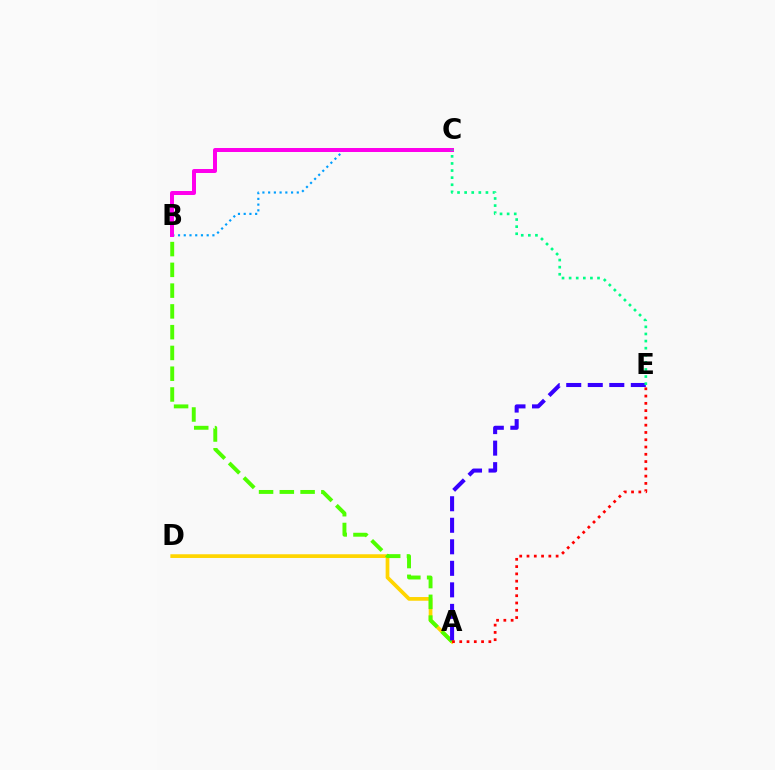{('B', 'C'): [{'color': '#009eff', 'line_style': 'dotted', 'thickness': 1.56}, {'color': '#ff00ed', 'line_style': 'solid', 'thickness': 2.87}], ('A', 'D'): [{'color': '#ffd500', 'line_style': 'solid', 'thickness': 2.68}], ('A', 'B'): [{'color': '#4fff00', 'line_style': 'dashed', 'thickness': 2.82}], ('A', 'E'): [{'color': '#3700ff', 'line_style': 'dashed', 'thickness': 2.92}, {'color': '#ff0000', 'line_style': 'dotted', 'thickness': 1.98}], ('C', 'E'): [{'color': '#00ff86', 'line_style': 'dotted', 'thickness': 1.93}]}